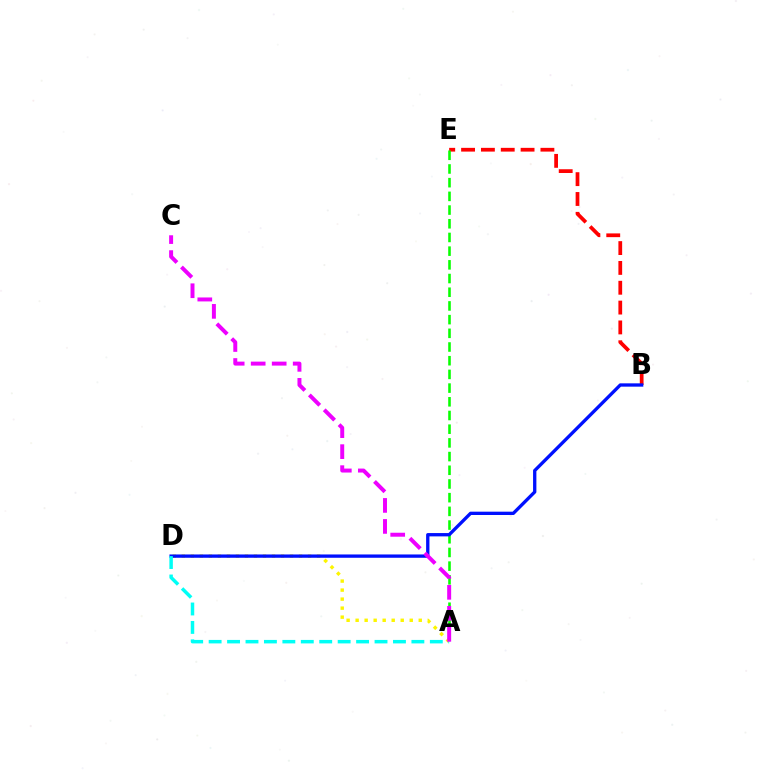{('B', 'E'): [{'color': '#ff0000', 'line_style': 'dashed', 'thickness': 2.69}], ('A', 'E'): [{'color': '#08ff00', 'line_style': 'dashed', 'thickness': 1.86}], ('A', 'D'): [{'color': '#fcf500', 'line_style': 'dotted', 'thickness': 2.45}, {'color': '#00fff6', 'line_style': 'dashed', 'thickness': 2.5}], ('B', 'D'): [{'color': '#0010ff', 'line_style': 'solid', 'thickness': 2.39}], ('A', 'C'): [{'color': '#ee00ff', 'line_style': 'dashed', 'thickness': 2.85}]}